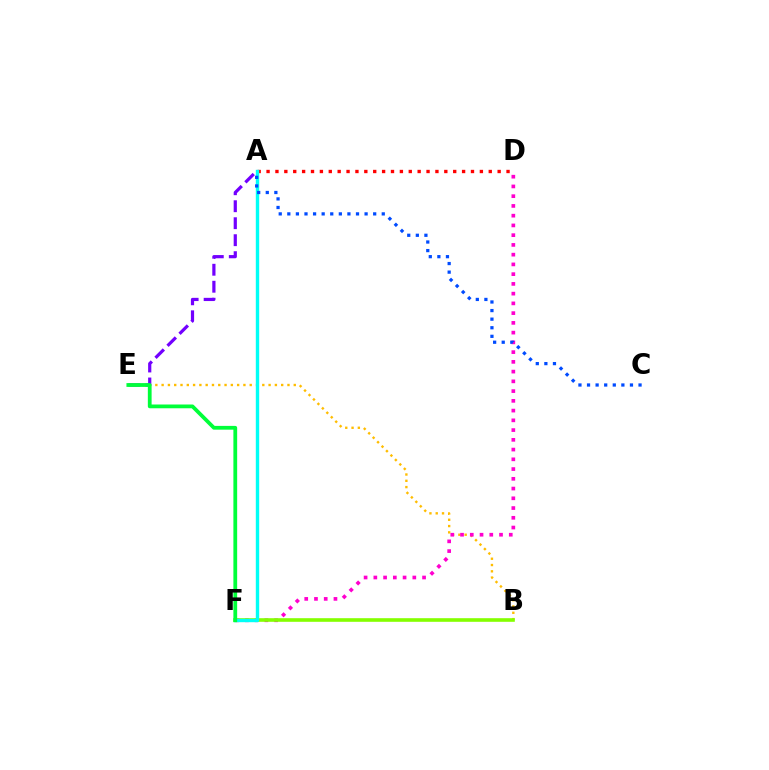{('B', 'E'): [{'color': '#ffbd00', 'line_style': 'dotted', 'thickness': 1.71}], ('D', 'F'): [{'color': '#ff00cf', 'line_style': 'dotted', 'thickness': 2.65}], ('A', 'D'): [{'color': '#ff0000', 'line_style': 'dotted', 'thickness': 2.41}], ('B', 'F'): [{'color': '#84ff00', 'line_style': 'solid', 'thickness': 2.61}], ('A', 'E'): [{'color': '#7200ff', 'line_style': 'dashed', 'thickness': 2.31}], ('A', 'F'): [{'color': '#00fff6', 'line_style': 'solid', 'thickness': 2.44}], ('E', 'F'): [{'color': '#00ff39', 'line_style': 'solid', 'thickness': 2.72}], ('A', 'C'): [{'color': '#004bff', 'line_style': 'dotted', 'thickness': 2.33}]}